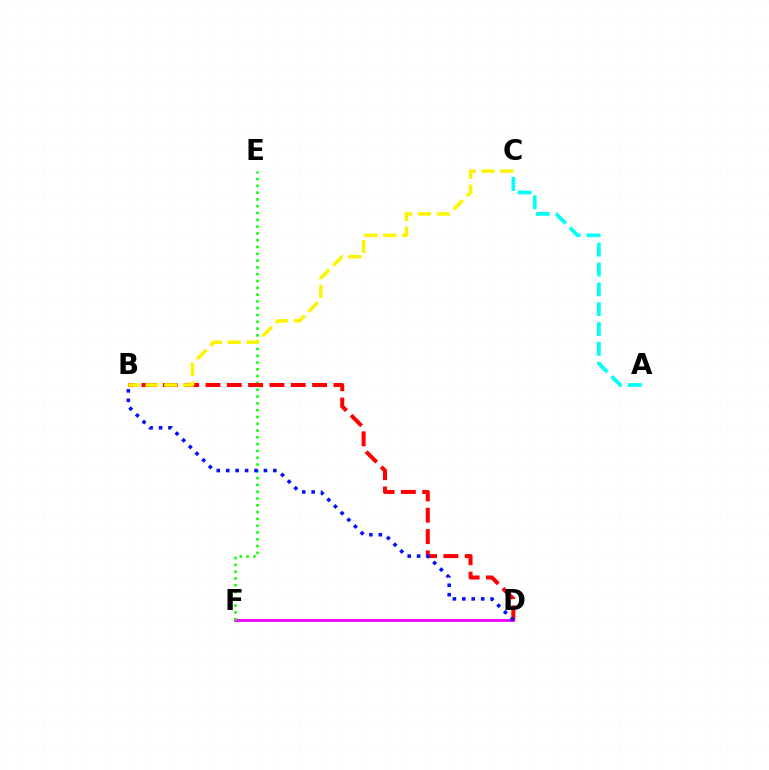{('D', 'F'): [{'color': '#ee00ff', 'line_style': 'solid', 'thickness': 2.01}], ('E', 'F'): [{'color': '#08ff00', 'line_style': 'dotted', 'thickness': 1.85}], ('A', 'C'): [{'color': '#00fff6', 'line_style': 'dashed', 'thickness': 2.69}], ('B', 'D'): [{'color': '#ff0000', 'line_style': 'dashed', 'thickness': 2.9}, {'color': '#0010ff', 'line_style': 'dotted', 'thickness': 2.56}], ('B', 'C'): [{'color': '#fcf500', 'line_style': 'dashed', 'thickness': 2.55}]}